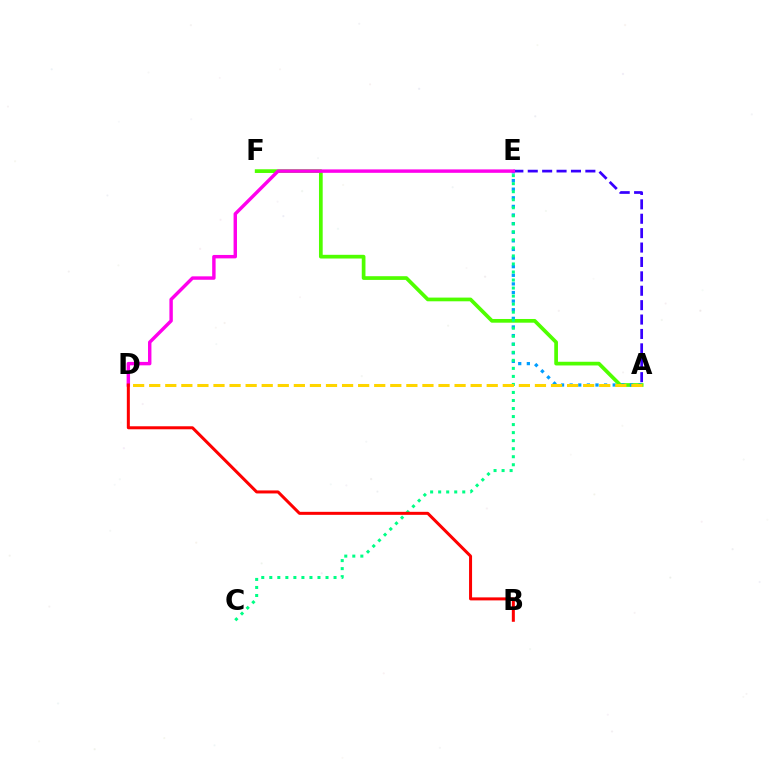{('A', 'F'): [{'color': '#4fff00', 'line_style': 'solid', 'thickness': 2.67}], ('A', 'E'): [{'color': '#3700ff', 'line_style': 'dashed', 'thickness': 1.96}, {'color': '#009eff', 'line_style': 'dotted', 'thickness': 2.34}], ('C', 'E'): [{'color': '#00ff86', 'line_style': 'dotted', 'thickness': 2.18}], ('D', 'E'): [{'color': '#ff00ed', 'line_style': 'solid', 'thickness': 2.47}], ('A', 'D'): [{'color': '#ffd500', 'line_style': 'dashed', 'thickness': 2.18}], ('B', 'D'): [{'color': '#ff0000', 'line_style': 'solid', 'thickness': 2.17}]}